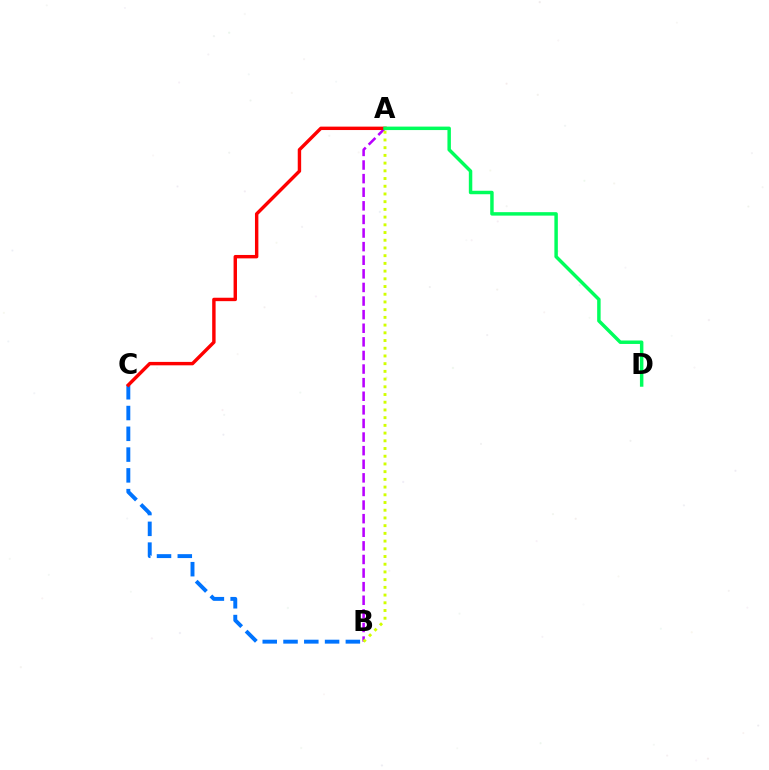{('A', 'B'): [{'color': '#b900ff', 'line_style': 'dashed', 'thickness': 1.85}, {'color': '#d1ff00', 'line_style': 'dotted', 'thickness': 2.1}], ('B', 'C'): [{'color': '#0074ff', 'line_style': 'dashed', 'thickness': 2.82}], ('A', 'C'): [{'color': '#ff0000', 'line_style': 'solid', 'thickness': 2.46}], ('A', 'D'): [{'color': '#00ff5c', 'line_style': 'solid', 'thickness': 2.49}]}